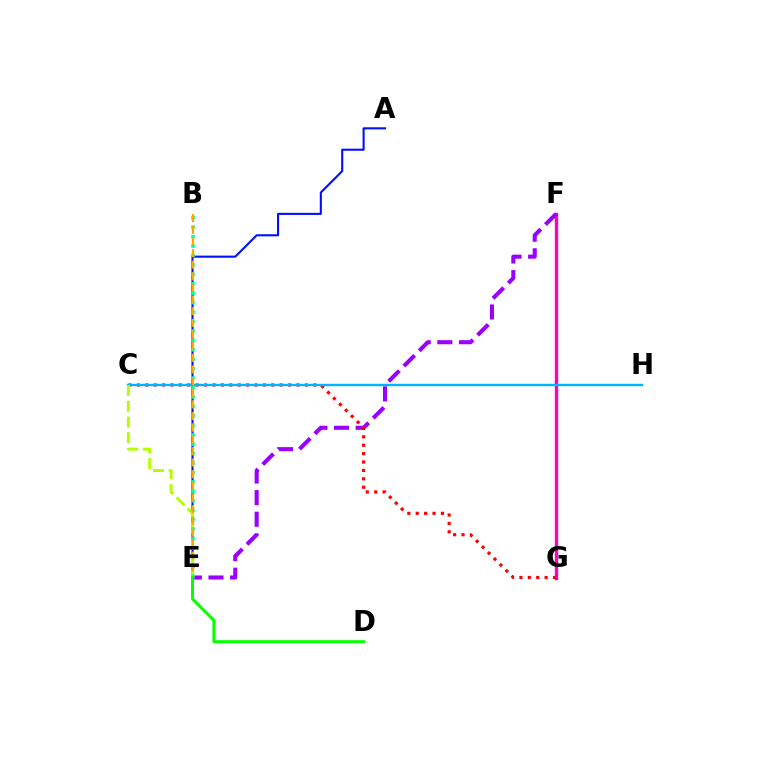{('A', 'E'): [{'color': '#0010ff', 'line_style': 'solid', 'thickness': 1.51}], ('F', 'G'): [{'color': '#ff00bd', 'line_style': 'solid', 'thickness': 2.43}], ('E', 'F'): [{'color': '#9b00ff', 'line_style': 'dashed', 'thickness': 2.94}], ('C', 'G'): [{'color': '#ff0000', 'line_style': 'dotted', 'thickness': 2.28}], ('C', 'H'): [{'color': '#00b5ff', 'line_style': 'solid', 'thickness': 1.72}], ('C', 'E'): [{'color': '#b3ff00', 'line_style': 'dashed', 'thickness': 2.14}], ('B', 'E'): [{'color': '#00ff9d', 'line_style': 'dotted', 'thickness': 2.56}, {'color': '#ffa500', 'line_style': 'dashed', 'thickness': 1.58}], ('D', 'E'): [{'color': '#08ff00', 'line_style': 'solid', 'thickness': 2.15}]}